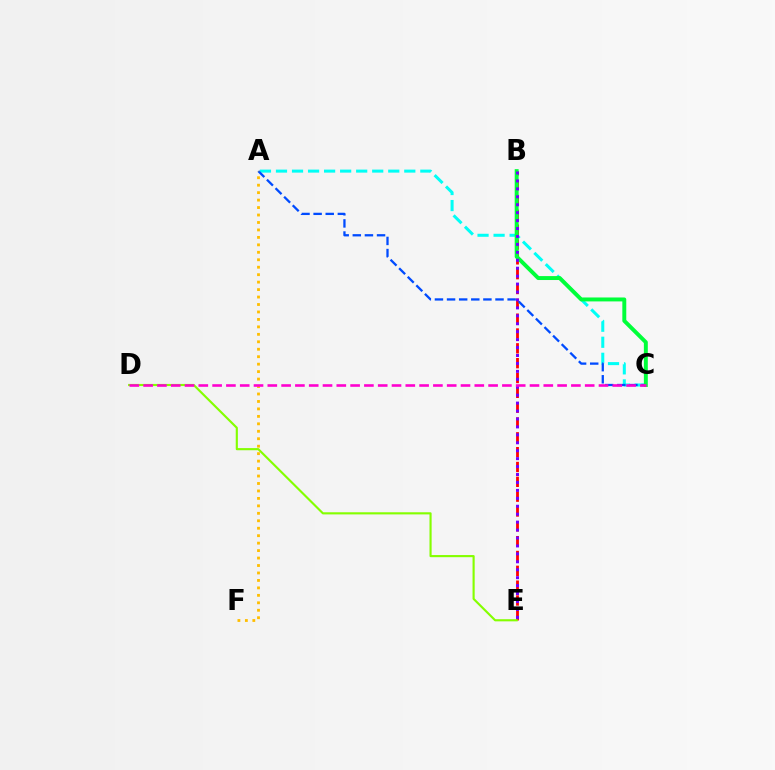{('A', 'C'): [{'color': '#00fff6', 'line_style': 'dashed', 'thickness': 2.18}, {'color': '#004bff', 'line_style': 'dashed', 'thickness': 1.65}], ('B', 'E'): [{'color': '#ff0000', 'line_style': 'dashed', 'thickness': 2.02}, {'color': '#7200ff', 'line_style': 'dotted', 'thickness': 2.16}], ('B', 'C'): [{'color': '#00ff39', 'line_style': 'solid', 'thickness': 2.83}], ('D', 'E'): [{'color': '#84ff00', 'line_style': 'solid', 'thickness': 1.54}], ('A', 'F'): [{'color': '#ffbd00', 'line_style': 'dotted', 'thickness': 2.03}], ('C', 'D'): [{'color': '#ff00cf', 'line_style': 'dashed', 'thickness': 1.87}]}